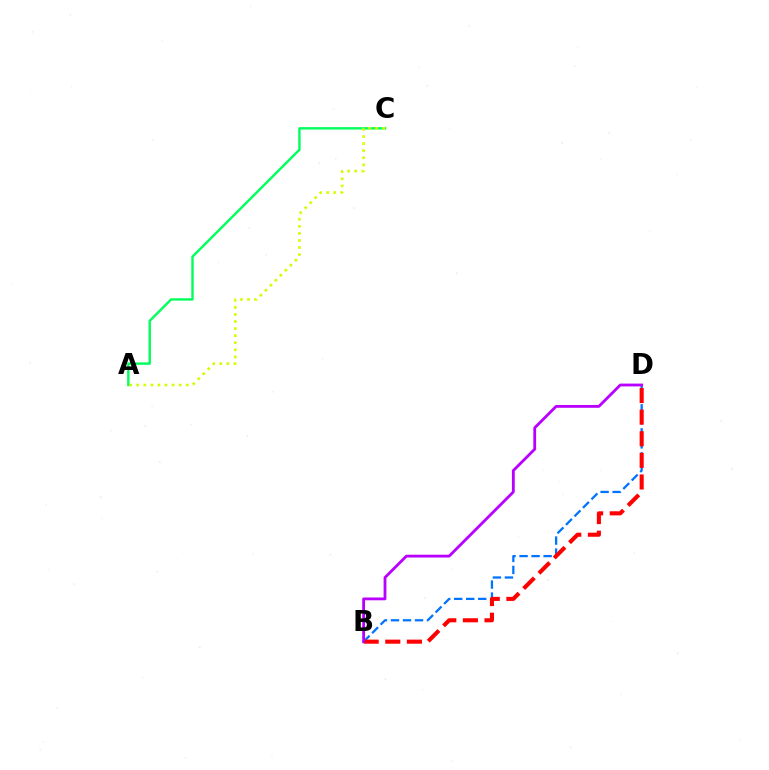{('B', 'D'): [{'color': '#0074ff', 'line_style': 'dashed', 'thickness': 1.63}, {'color': '#ff0000', 'line_style': 'dashed', 'thickness': 2.94}, {'color': '#b900ff', 'line_style': 'solid', 'thickness': 2.03}], ('A', 'C'): [{'color': '#00ff5c', 'line_style': 'solid', 'thickness': 1.73}, {'color': '#d1ff00', 'line_style': 'dotted', 'thickness': 1.92}]}